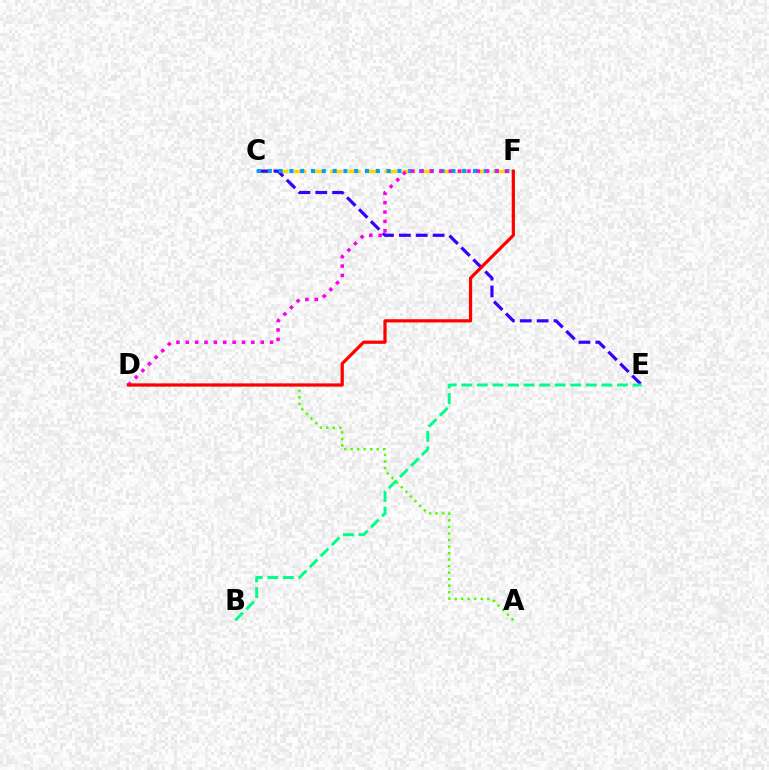{('A', 'D'): [{'color': '#4fff00', 'line_style': 'dotted', 'thickness': 1.78}], ('C', 'F'): [{'color': '#ffd500', 'line_style': 'dashed', 'thickness': 2.46}, {'color': '#009eff', 'line_style': 'dotted', 'thickness': 2.93}], ('C', 'E'): [{'color': '#3700ff', 'line_style': 'dashed', 'thickness': 2.29}], ('D', 'F'): [{'color': '#ff00ed', 'line_style': 'dotted', 'thickness': 2.54}, {'color': '#ff0000', 'line_style': 'solid', 'thickness': 2.31}], ('B', 'E'): [{'color': '#00ff86', 'line_style': 'dashed', 'thickness': 2.11}]}